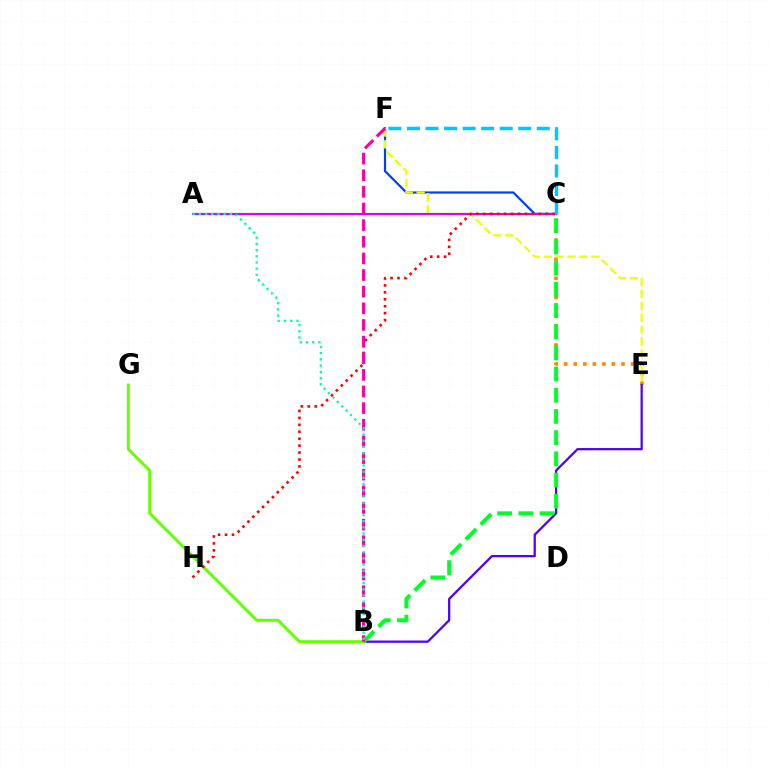{('C', 'E'): [{'color': '#ff8800', 'line_style': 'dotted', 'thickness': 2.6}], ('C', 'F'): [{'color': '#003fff', 'line_style': 'solid', 'thickness': 1.58}, {'color': '#00c7ff', 'line_style': 'dashed', 'thickness': 2.52}], ('B', 'E'): [{'color': '#4f00ff', 'line_style': 'solid', 'thickness': 1.62}], ('B', 'G'): [{'color': '#66ff00', 'line_style': 'solid', 'thickness': 2.14}], ('E', 'F'): [{'color': '#eeff00', 'line_style': 'dashed', 'thickness': 1.61}], ('B', 'C'): [{'color': '#00ff27', 'line_style': 'dashed', 'thickness': 2.88}], ('A', 'C'): [{'color': '#d600ff', 'line_style': 'solid', 'thickness': 1.54}], ('C', 'H'): [{'color': '#ff0000', 'line_style': 'dotted', 'thickness': 1.89}], ('B', 'F'): [{'color': '#ff00a0', 'line_style': 'dashed', 'thickness': 2.26}], ('A', 'B'): [{'color': '#00ffaf', 'line_style': 'dotted', 'thickness': 1.68}]}